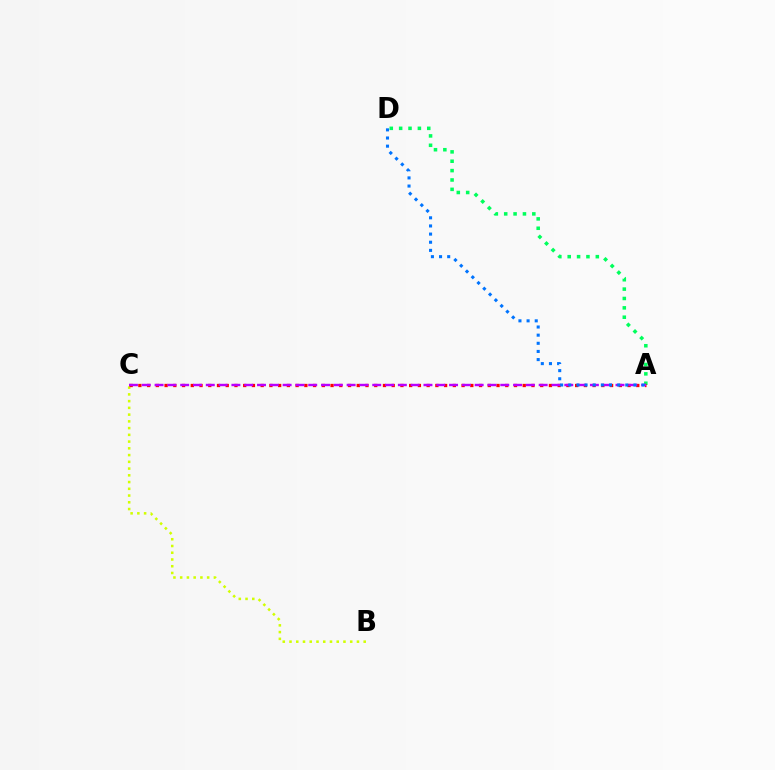{('B', 'C'): [{'color': '#d1ff00', 'line_style': 'dotted', 'thickness': 1.83}], ('A', 'D'): [{'color': '#00ff5c', 'line_style': 'dotted', 'thickness': 2.55}, {'color': '#0074ff', 'line_style': 'dotted', 'thickness': 2.21}], ('A', 'C'): [{'color': '#ff0000', 'line_style': 'dotted', 'thickness': 2.37}, {'color': '#b900ff', 'line_style': 'dashed', 'thickness': 1.74}]}